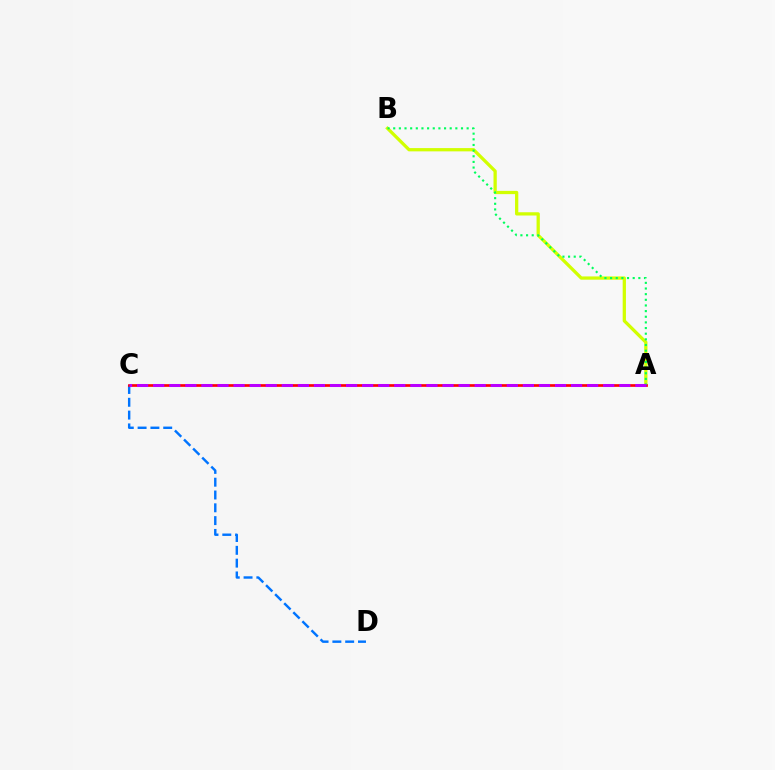{('A', 'B'): [{'color': '#d1ff00', 'line_style': 'solid', 'thickness': 2.35}, {'color': '#00ff5c', 'line_style': 'dotted', 'thickness': 1.53}], ('C', 'D'): [{'color': '#0074ff', 'line_style': 'dashed', 'thickness': 1.74}], ('A', 'C'): [{'color': '#ff0000', 'line_style': 'solid', 'thickness': 1.93}, {'color': '#b900ff', 'line_style': 'dashed', 'thickness': 2.18}]}